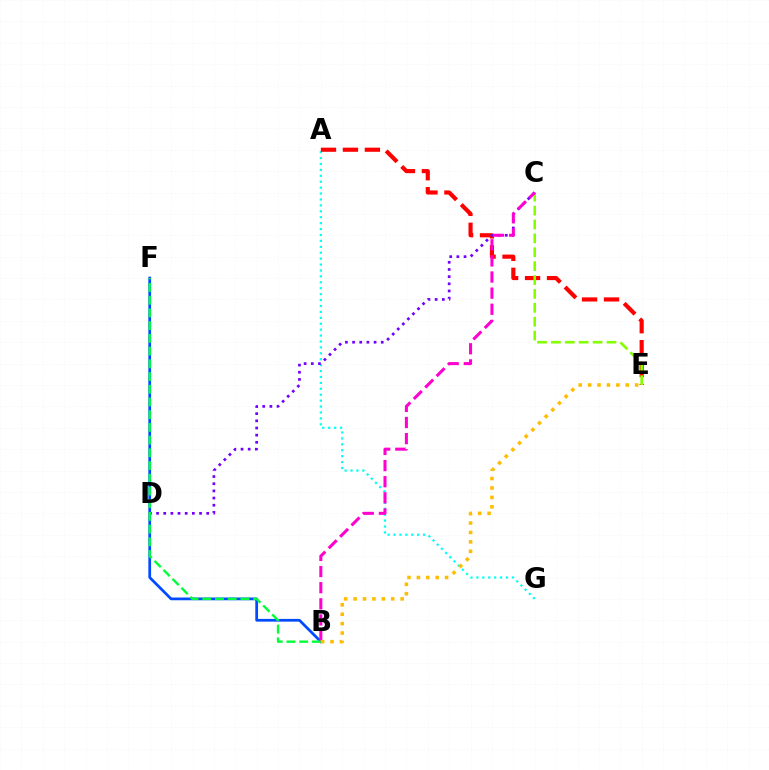{('A', 'G'): [{'color': '#00fff6', 'line_style': 'dotted', 'thickness': 1.61}], ('A', 'E'): [{'color': '#ff0000', 'line_style': 'dashed', 'thickness': 2.98}], ('B', 'F'): [{'color': '#004bff', 'line_style': 'solid', 'thickness': 1.97}, {'color': '#00ff39', 'line_style': 'dashed', 'thickness': 1.73}], ('C', 'E'): [{'color': '#84ff00', 'line_style': 'dashed', 'thickness': 1.89}], ('C', 'D'): [{'color': '#7200ff', 'line_style': 'dotted', 'thickness': 1.95}], ('B', 'C'): [{'color': '#ff00cf', 'line_style': 'dashed', 'thickness': 2.19}], ('B', 'E'): [{'color': '#ffbd00', 'line_style': 'dotted', 'thickness': 2.56}]}